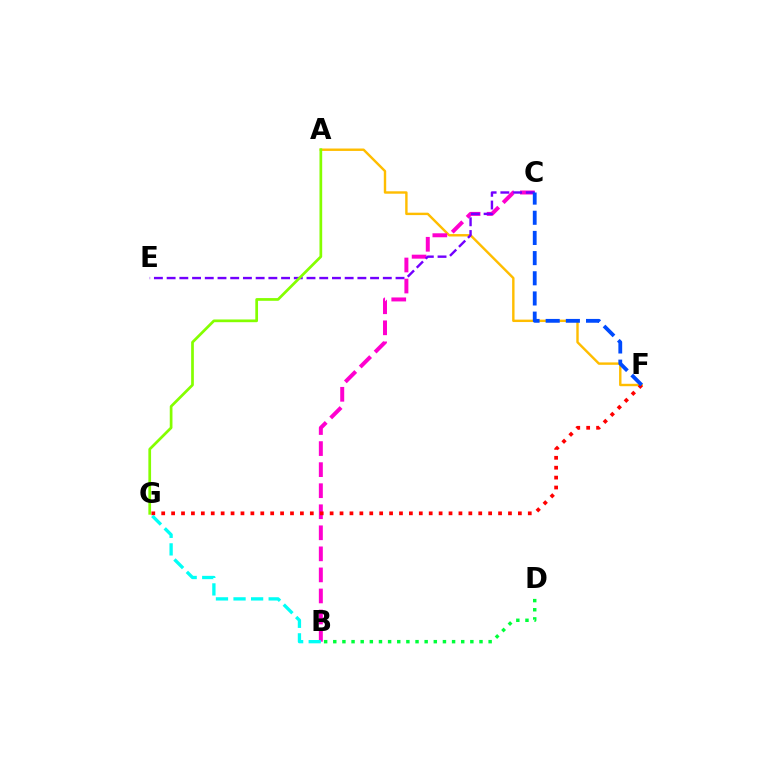{('A', 'F'): [{'color': '#ffbd00', 'line_style': 'solid', 'thickness': 1.74}], ('B', 'C'): [{'color': '#ff00cf', 'line_style': 'dashed', 'thickness': 2.86}], ('C', 'E'): [{'color': '#7200ff', 'line_style': 'dashed', 'thickness': 1.73}], ('F', 'G'): [{'color': '#ff0000', 'line_style': 'dotted', 'thickness': 2.69}], ('B', 'G'): [{'color': '#00fff6', 'line_style': 'dashed', 'thickness': 2.39}], ('C', 'F'): [{'color': '#004bff', 'line_style': 'dashed', 'thickness': 2.74}], ('B', 'D'): [{'color': '#00ff39', 'line_style': 'dotted', 'thickness': 2.48}], ('A', 'G'): [{'color': '#84ff00', 'line_style': 'solid', 'thickness': 1.95}]}